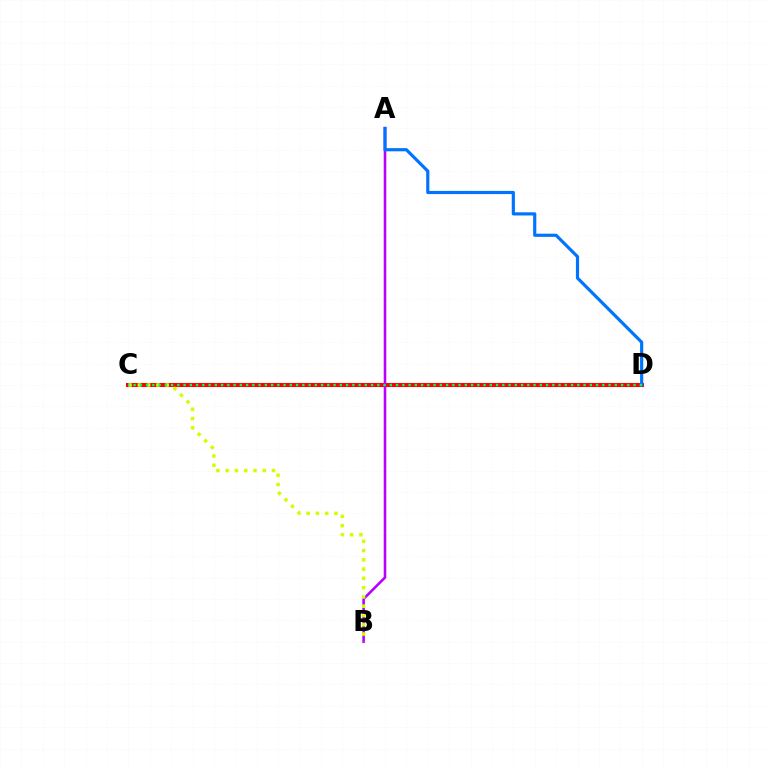{('C', 'D'): [{'color': '#ff0000', 'line_style': 'solid', 'thickness': 2.92}, {'color': '#00ff5c', 'line_style': 'dotted', 'thickness': 1.7}], ('A', 'B'): [{'color': '#b900ff', 'line_style': 'solid', 'thickness': 1.86}], ('B', 'C'): [{'color': '#d1ff00', 'line_style': 'dotted', 'thickness': 2.52}], ('A', 'D'): [{'color': '#0074ff', 'line_style': 'solid', 'thickness': 2.29}]}